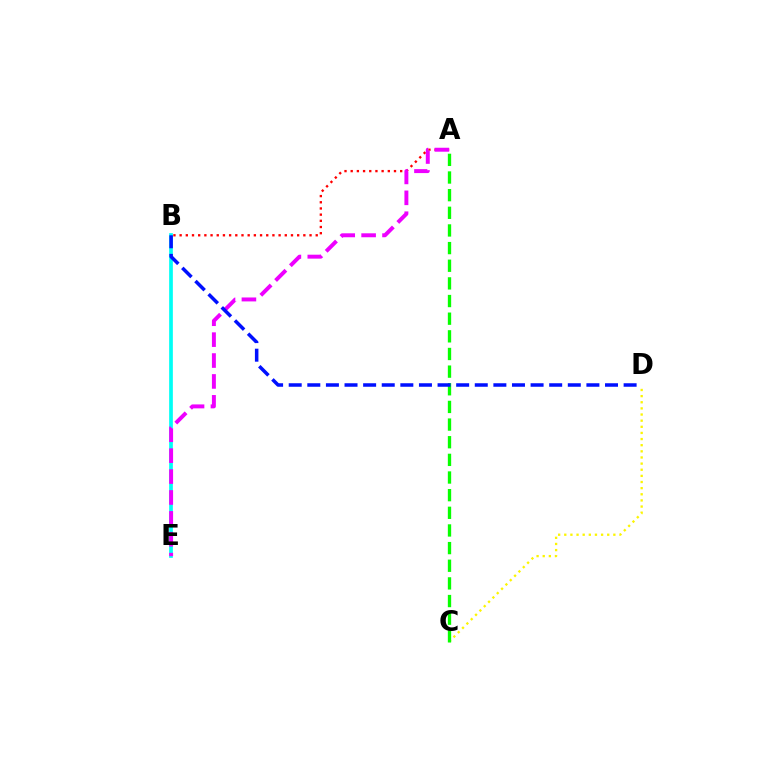{('C', 'D'): [{'color': '#fcf500', 'line_style': 'dotted', 'thickness': 1.67}], ('A', 'C'): [{'color': '#08ff00', 'line_style': 'dashed', 'thickness': 2.4}], ('B', 'E'): [{'color': '#00fff6', 'line_style': 'solid', 'thickness': 2.67}], ('A', 'B'): [{'color': '#ff0000', 'line_style': 'dotted', 'thickness': 1.68}], ('A', 'E'): [{'color': '#ee00ff', 'line_style': 'dashed', 'thickness': 2.84}], ('B', 'D'): [{'color': '#0010ff', 'line_style': 'dashed', 'thickness': 2.53}]}